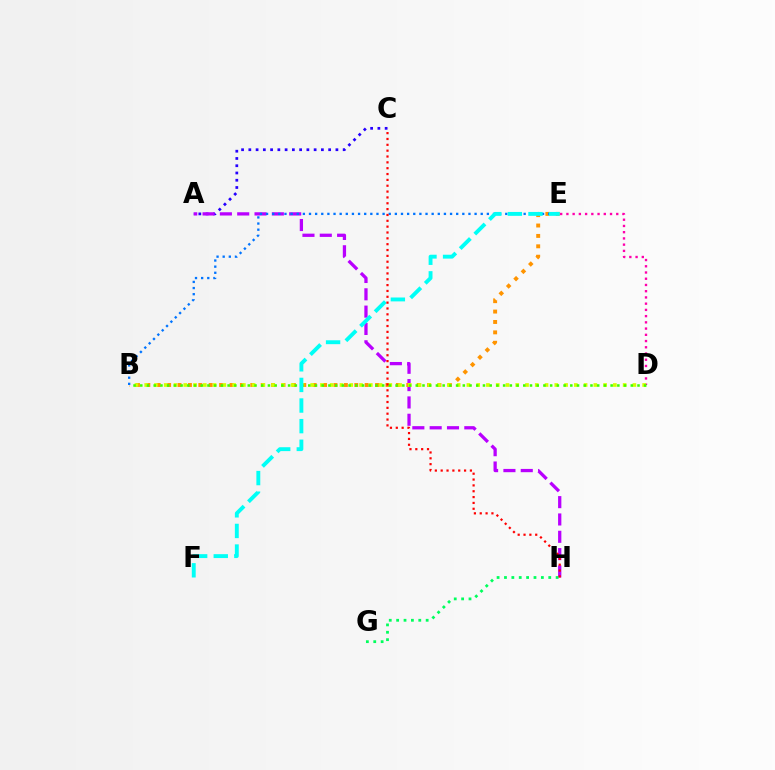{('A', 'C'): [{'color': '#2500ff', 'line_style': 'dotted', 'thickness': 1.97}], ('A', 'H'): [{'color': '#b900ff', 'line_style': 'dashed', 'thickness': 2.35}], ('D', 'E'): [{'color': '#ff00ac', 'line_style': 'dotted', 'thickness': 1.69}], ('B', 'E'): [{'color': '#ff9400', 'line_style': 'dotted', 'thickness': 2.82}, {'color': '#0074ff', 'line_style': 'dotted', 'thickness': 1.67}], ('B', 'D'): [{'color': '#d1ff00', 'line_style': 'dotted', 'thickness': 2.65}, {'color': '#3dff00', 'line_style': 'dotted', 'thickness': 1.83}], ('E', 'F'): [{'color': '#00fff6', 'line_style': 'dashed', 'thickness': 2.8}], ('G', 'H'): [{'color': '#00ff5c', 'line_style': 'dotted', 'thickness': 2.01}], ('C', 'H'): [{'color': '#ff0000', 'line_style': 'dotted', 'thickness': 1.59}]}